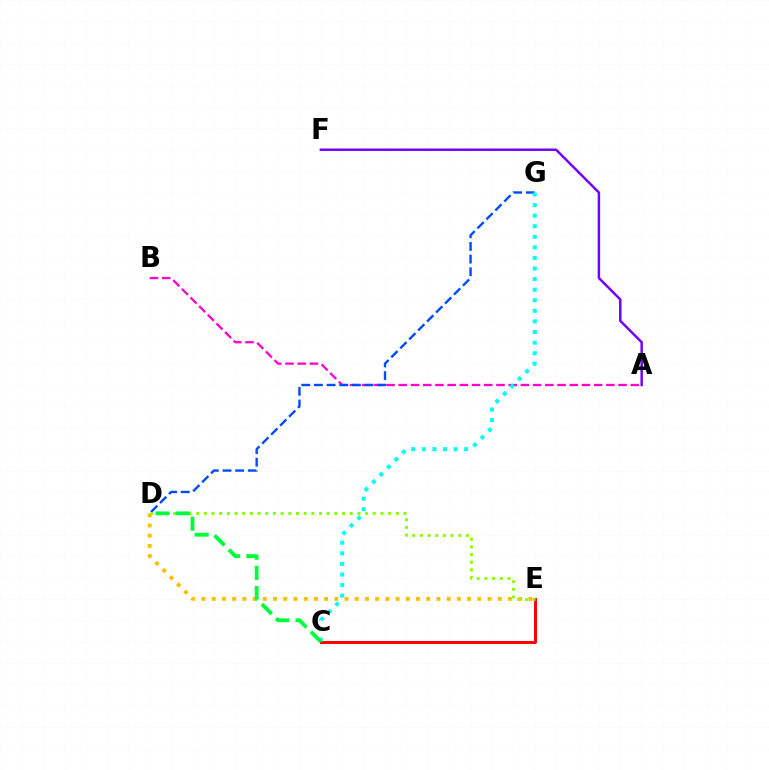{('C', 'E'): [{'color': '#ff0000', 'line_style': 'solid', 'thickness': 2.13}], ('A', 'F'): [{'color': '#7200ff', 'line_style': 'solid', 'thickness': 1.77}], ('A', 'B'): [{'color': '#ff00cf', 'line_style': 'dashed', 'thickness': 1.66}], ('D', 'E'): [{'color': '#ffbd00', 'line_style': 'dotted', 'thickness': 2.78}, {'color': '#84ff00', 'line_style': 'dotted', 'thickness': 2.09}], ('D', 'G'): [{'color': '#004bff', 'line_style': 'dashed', 'thickness': 1.72}], ('C', 'G'): [{'color': '#00fff6', 'line_style': 'dotted', 'thickness': 2.87}], ('C', 'D'): [{'color': '#00ff39', 'line_style': 'dashed', 'thickness': 2.74}]}